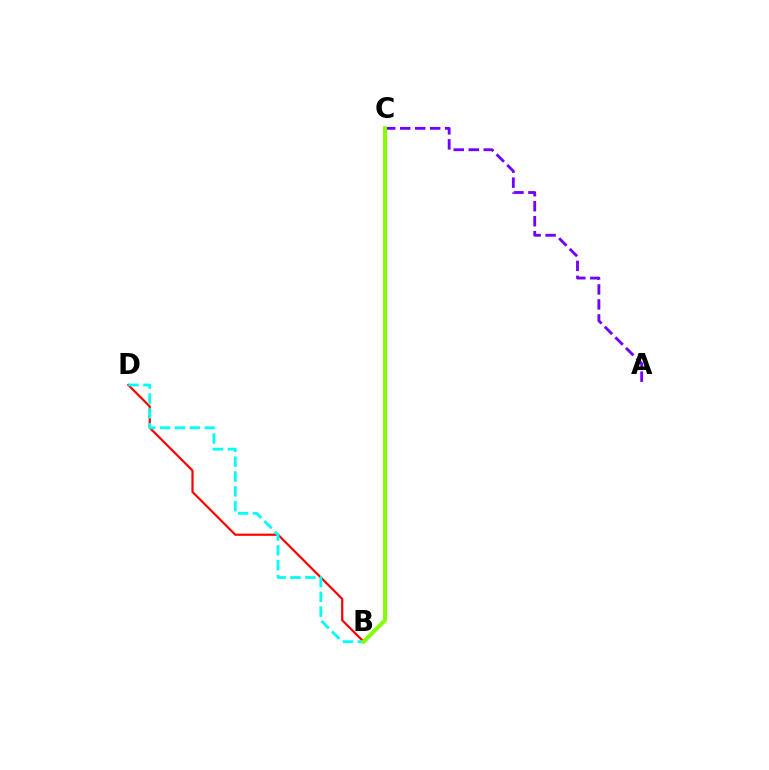{('B', 'D'): [{'color': '#ff0000', 'line_style': 'solid', 'thickness': 1.59}, {'color': '#00fff6', 'line_style': 'dashed', 'thickness': 2.02}], ('A', 'C'): [{'color': '#7200ff', 'line_style': 'dashed', 'thickness': 2.04}], ('B', 'C'): [{'color': '#84ff00', 'line_style': 'solid', 'thickness': 2.86}]}